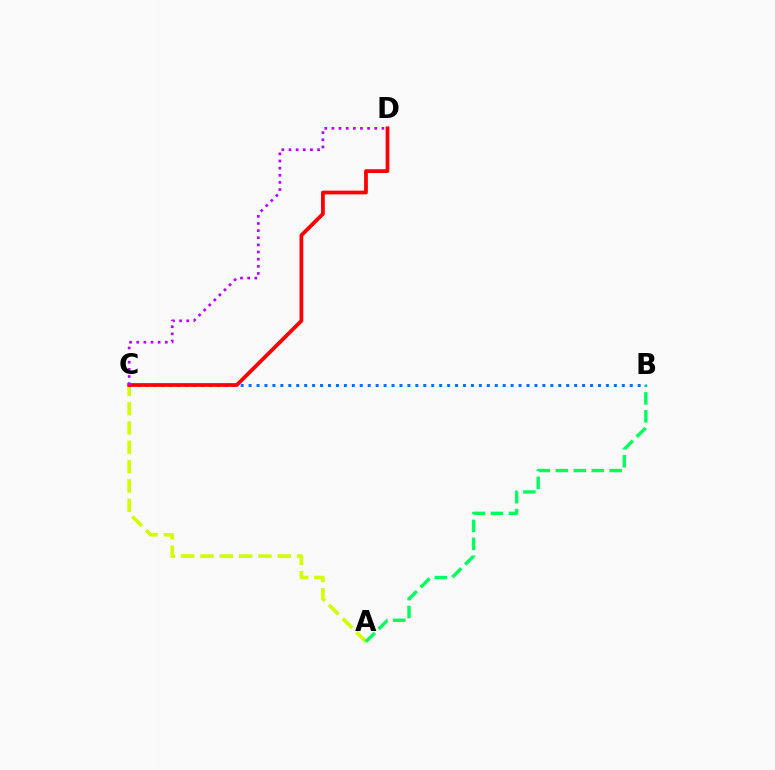{('A', 'C'): [{'color': '#d1ff00', 'line_style': 'dashed', 'thickness': 2.63}], ('A', 'B'): [{'color': '#00ff5c', 'line_style': 'dashed', 'thickness': 2.44}], ('B', 'C'): [{'color': '#0074ff', 'line_style': 'dotted', 'thickness': 2.16}], ('C', 'D'): [{'color': '#ff0000', 'line_style': 'solid', 'thickness': 2.7}, {'color': '#b900ff', 'line_style': 'dotted', 'thickness': 1.94}]}